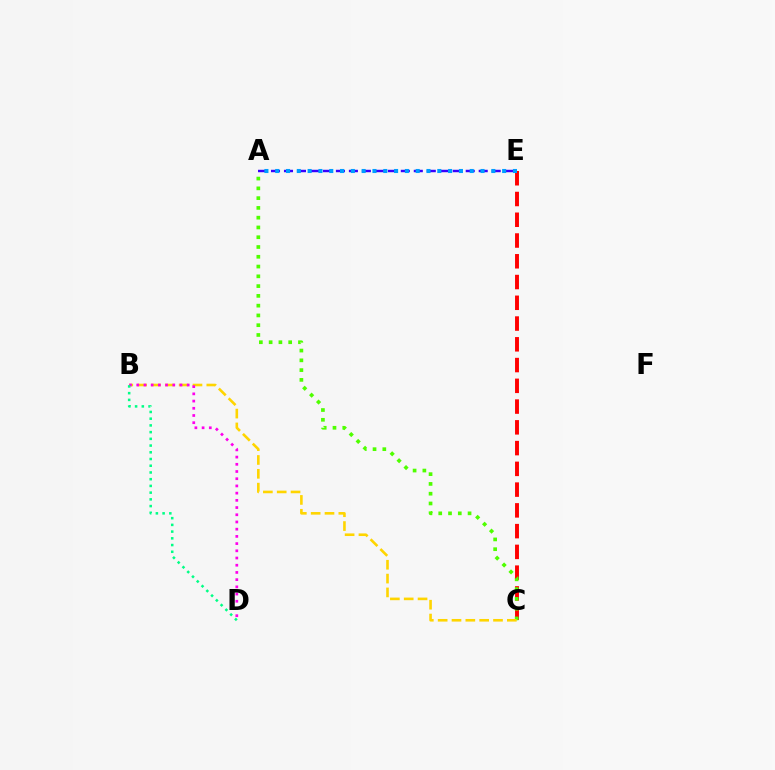{('C', 'E'): [{'color': '#ff0000', 'line_style': 'dashed', 'thickness': 2.82}], ('A', 'C'): [{'color': '#4fff00', 'line_style': 'dotted', 'thickness': 2.66}], ('B', 'C'): [{'color': '#ffd500', 'line_style': 'dashed', 'thickness': 1.88}], ('B', 'D'): [{'color': '#ff00ed', 'line_style': 'dotted', 'thickness': 1.96}, {'color': '#00ff86', 'line_style': 'dotted', 'thickness': 1.83}], ('A', 'E'): [{'color': '#3700ff', 'line_style': 'dashed', 'thickness': 1.76}, {'color': '#009eff', 'line_style': 'dotted', 'thickness': 2.94}]}